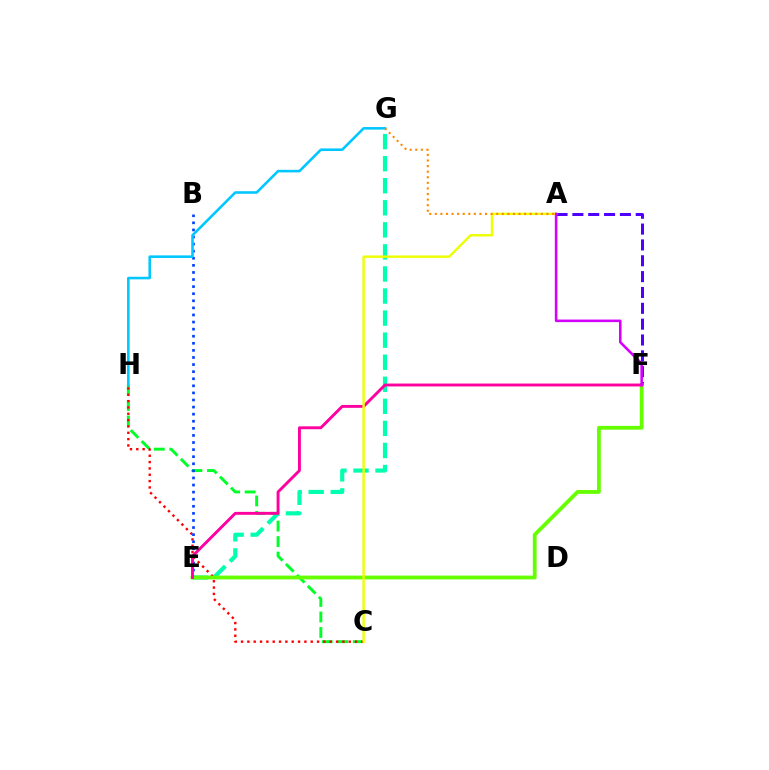{('C', 'H'): [{'color': '#00ff27', 'line_style': 'dashed', 'thickness': 2.11}, {'color': '#ff0000', 'line_style': 'dotted', 'thickness': 1.72}], ('E', 'G'): [{'color': '#00ffaf', 'line_style': 'dashed', 'thickness': 3.0}], ('A', 'F'): [{'color': '#4f00ff', 'line_style': 'dashed', 'thickness': 2.15}, {'color': '#d600ff', 'line_style': 'solid', 'thickness': 1.86}], ('B', 'E'): [{'color': '#003fff', 'line_style': 'dotted', 'thickness': 1.93}], ('E', 'F'): [{'color': '#66ff00', 'line_style': 'solid', 'thickness': 2.74}, {'color': '#ff00a0', 'line_style': 'solid', 'thickness': 2.09}], ('A', 'C'): [{'color': '#eeff00', 'line_style': 'solid', 'thickness': 1.73}], ('G', 'H'): [{'color': '#00c7ff', 'line_style': 'solid', 'thickness': 1.86}], ('A', 'G'): [{'color': '#ff8800', 'line_style': 'dotted', 'thickness': 1.52}]}